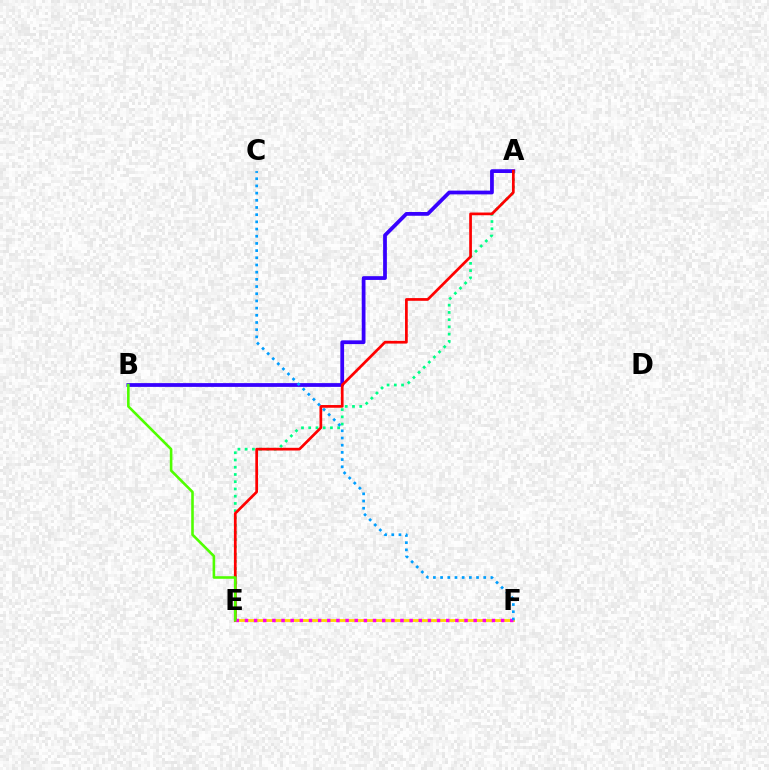{('A', 'B'): [{'color': '#3700ff', 'line_style': 'solid', 'thickness': 2.71}], ('A', 'E'): [{'color': '#00ff86', 'line_style': 'dotted', 'thickness': 1.97}, {'color': '#ff0000', 'line_style': 'solid', 'thickness': 1.96}], ('E', 'F'): [{'color': '#ffd500', 'line_style': 'solid', 'thickness': 2.04}, {'color': '#ff00ed', 'line_style': 'dotted', 'thickness': 2.49}], ('B', 'E'): [{'color': '#4fff00', 'line_style': 'solid', 'thickness': 1.87}], ('C', 'F'): [{'color': '#009eff', 'line_style': 'dotted', 'thickness': 1.95}]}